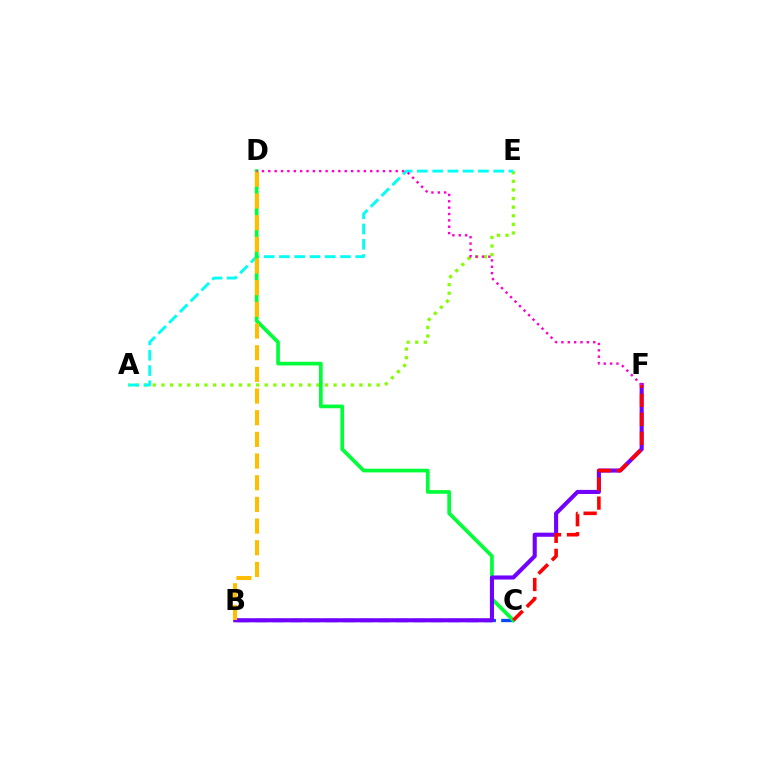{('A', 'E'): [{'color': '#84ff00', 'line_style': 'dotted', 'thickness': 2.34}, {'color': '#00fff6', 'line_style': 'dashed', 'thickness': 2.07}], ('B', 'C'): [{'color': '#004bff', 'line_style': 'dashed', 'thickness': 2.39}], ('C', 'D'): [{'color': '#00ff39', 'line_style': 'solid', 'thickness': 2.66}], ('B', 'F'): [{'color': '#7200ff', 'line_style': 'solid', 'thickness': 2.94}], ('B', 'D'): [{'color': '#ffbd00', 'line_style': 'dashed', 'thickness': 2.94}], ('C', 'F'): [{'color': '#ff0000', 'line_style': 'dashed', 'thickness': 2.58}], ('D', 'F'): [{'color': '#ff00cf', 'line_style': 'dotted', 'thickness': 1.73}]}